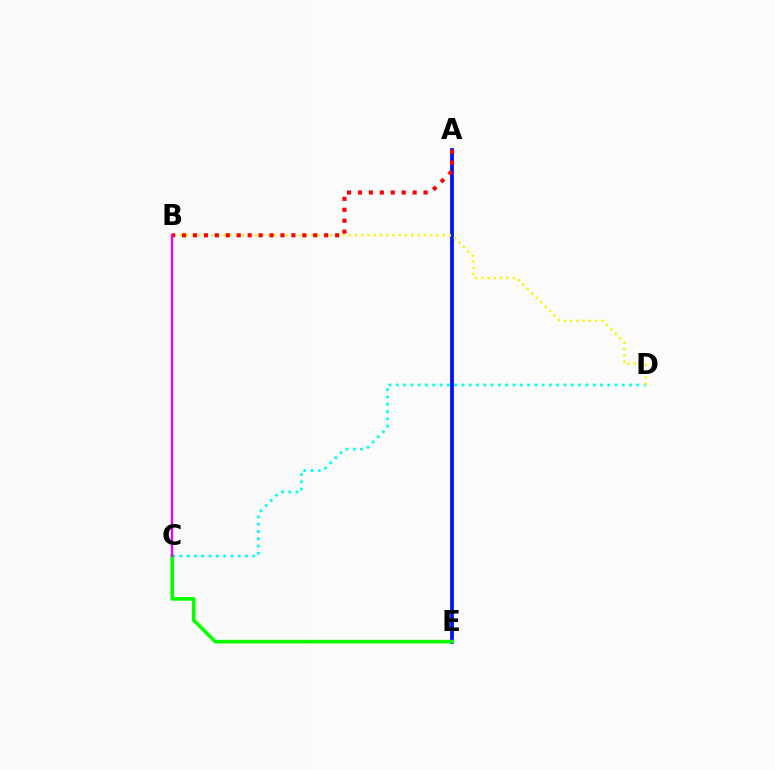{('A', 'E'): [{'color': '#0010ff', 'line_style': 'solid', 'thickness': 2.71}], ('C', 'D'): [{'color': '#00fff6', 'line_style': 'dotted', 'thickness': 1.98}], ('B', 'D'): [{'color': '#fcf500', 'line_style': 'dotted', 'thickness': 1.7}], ('C', 'E'): [{'color': '#08ff00', 'line_style': 'solid', 'thickness': 2.61}], ('A', 'B'): [{'color': '#ff0000', 'line_style': 'dotted', 'thickness': 2.97}], ('B', 'C'): [{'color': '#ee00ff', 'line_style': 'solid', 'thickness': 1.67}]}